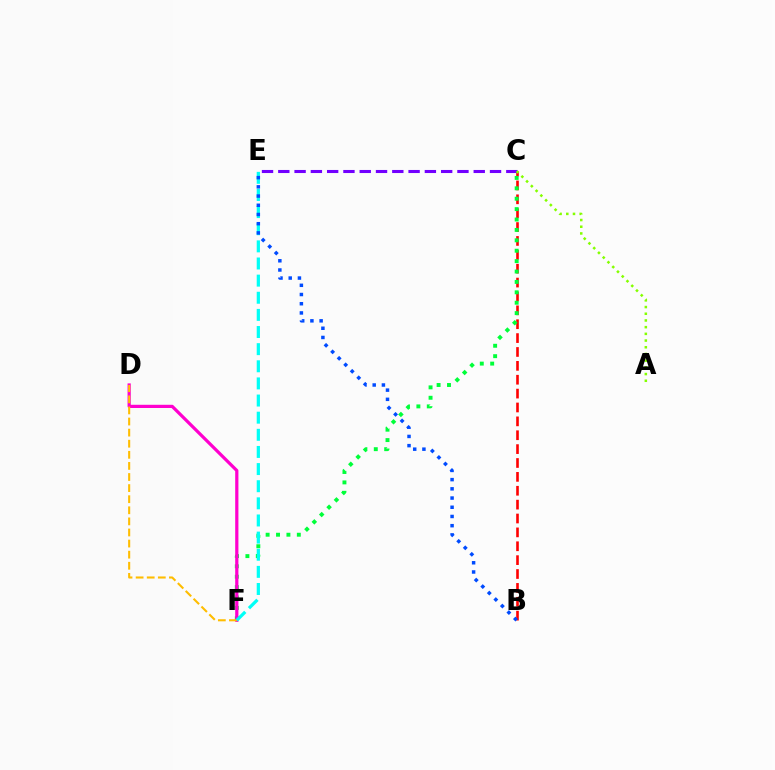{('B', 'C'): [{'color': '#ff0000', 'line_style': 'dashed', 'thickness': 1.89}], ('C', 'F'): [{'color': '#00ff39', 'line_style': 'dotted', 'thickness': 2.83}], ('D', 'F'): [{'color': '#ff00cf', 'line_style': 'solid', 'thickness': 2.31}, {'color': '#ffbd00', 'line_style': 'dashed', 'thickness': 1.51}], ('C', 'E'): [{'color': '#7200ff', 'line_style': 'dashed', 'thickness': 2.21}], ('A', 'C'): [{'color': '#84ff00', 'line_style': 'dotted', 'thickness': 1.82}], ('E', 'F'): [{'color': '#00fff6', 'line_style': 'dashed', 'thickness': 2.33}], ('B', 'E'): [{'color': '#004bff', 'line_style': 'dotted', 'thickness': 2.5}]}